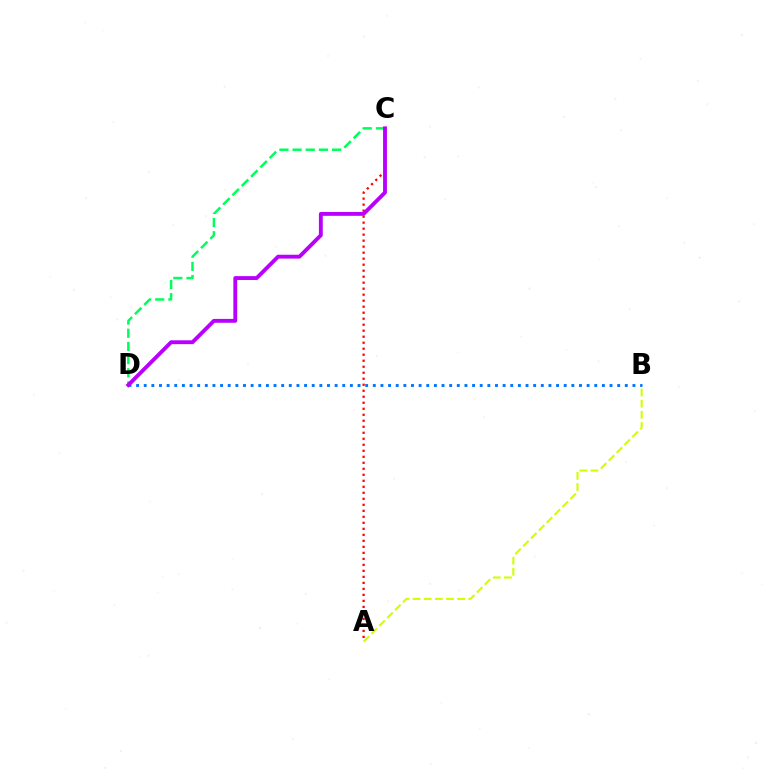{('A', 'C'): [{'color': '#ff0000', 'line_style': 'dotted', 'thickness': 1.63}], ('A', 'B'): [{'color': '#d1ff00', 'line_style': 'dashed', 'thickness': 1.51}], ('C', 'D'): [{'color': '#00ff5c', 'line_style': 'dashed', 'thickness': 1.79}, {'color': '#b900ff', 'line_style': 'solid', 'thickness': 2.78}], ('B', 'D'): [{'color': '#0074ff', 'line_style': 'dotted', 'thickness': 2.07}]}